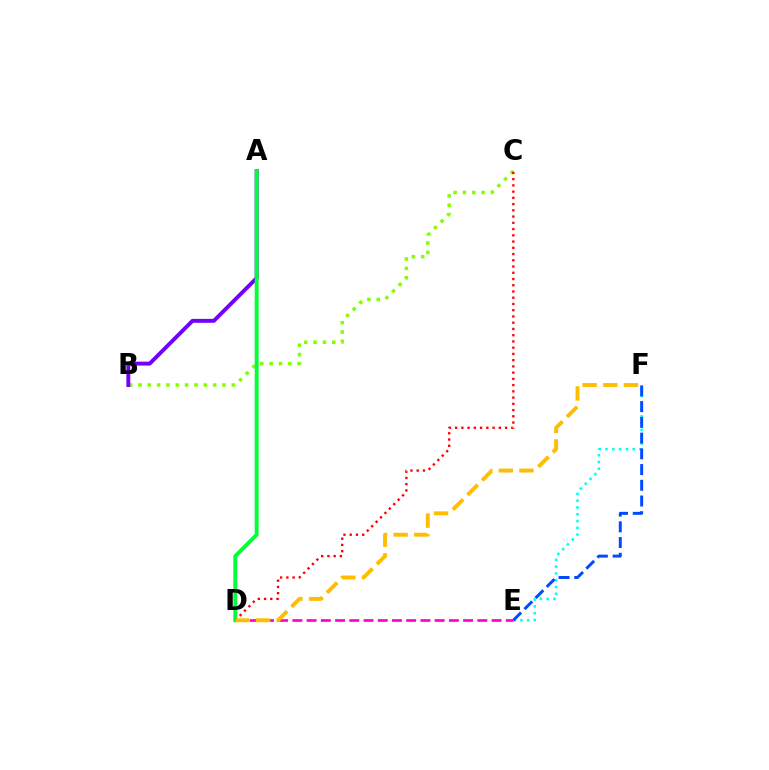{('E', 'F'): [{'color': '#00fff6', 'line_style': 'dotted', 'thickness': 1.85}, {'color': '#004bff', 'line_style': 'dashed', 'thickness': 2.14}], ('B', 'C'): [{'color': '#84ff00', 'line_style': 'dotted', 'thickness': 2.54}], ('A', 'B'): [{'color': '#7200ff', 'line_style': 'solid', 'thickness': 2.82}], ('A', 'D'): [{'color': '#00ff39', 'line_style': 'solid', 'thickness': 2.81}], ('C', 'D'): [{'color': '#ff0000', 'line_style': 'dotted', 'thickness': 1.7}], ('D', 'E'): [{'color': '#ff00cf', 'line_style': 'dashed', 'thickness': 1.93}], ('D', 'F'): [{'color': '#ffbd00', 'line_style': 'dashed', 'thickness': 2.8}]}